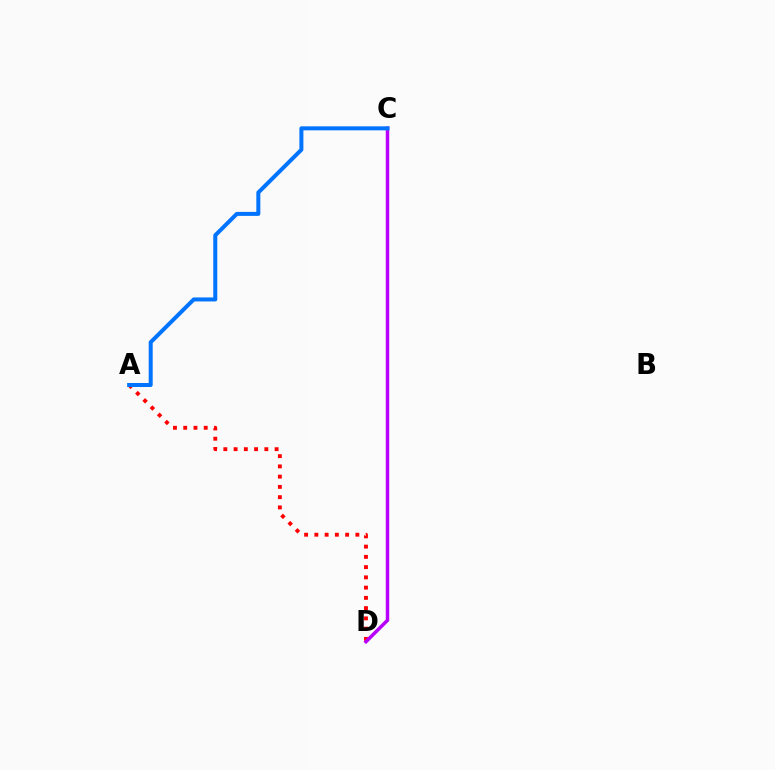{('C', 'D'): [{'color': '#d1ff00', 'line_style': 'dotted', 'thickness': 1.78}, {'color': '#00ff5c', 'line_style': 'dashed', 'thickness': 1.83}, {'color': '#b900ff', 'line_style': 'solid', 'thickness': 2.5}], ('A', 'D'): [{'color': '#ff0000', 'line_style': 'dotted', 'thickness': 2.79}], ('A', 'C'): [{'color': '#0074ff', 'line_style': 'solid', 'thickness': 2.88}]}